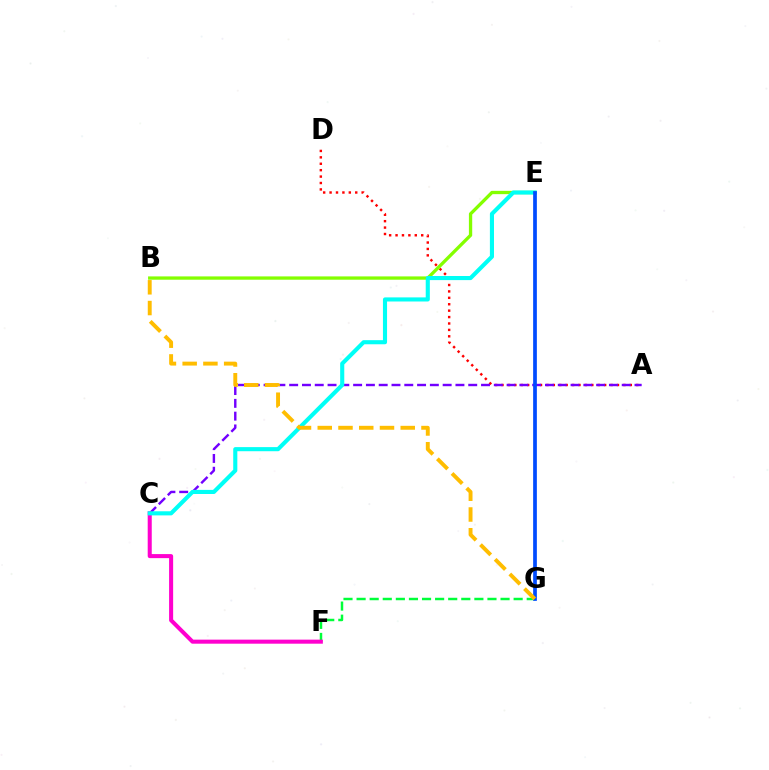{('F', 'G'): [{'color': '#00ff39', 'line_style': 'dashed', 'thickness': 1.78}], ('A', 'D'): [{'color': '#ff0000', 'line_style': 'dotted', 'thickness': 1.74}], ('A', 'C'): [{'color': '#7200ff', 'line_style': 'dashed', 'thickness': 1.74}], ('C', 'F'): [{'color': '#ff00cf', 'line_style': 'solid', 'thickness': 2.92}], ('B', 'E'): [{'color': '#84ff00', 'line_style': 'solid', 'thickness': 2.38}], ('C', 'E'): [{'color': '#00fff6', 'line_style': 'solid', 'thickness': 2.96}], ('E', 'G'): [{'color': '#004bff', 'line_style': 'solid', 'thickness': 2.68}], ('B', 'G'): [{'color': '#ffbd00', 'line_style': 'dashed', 'thickness': 2.82}]}